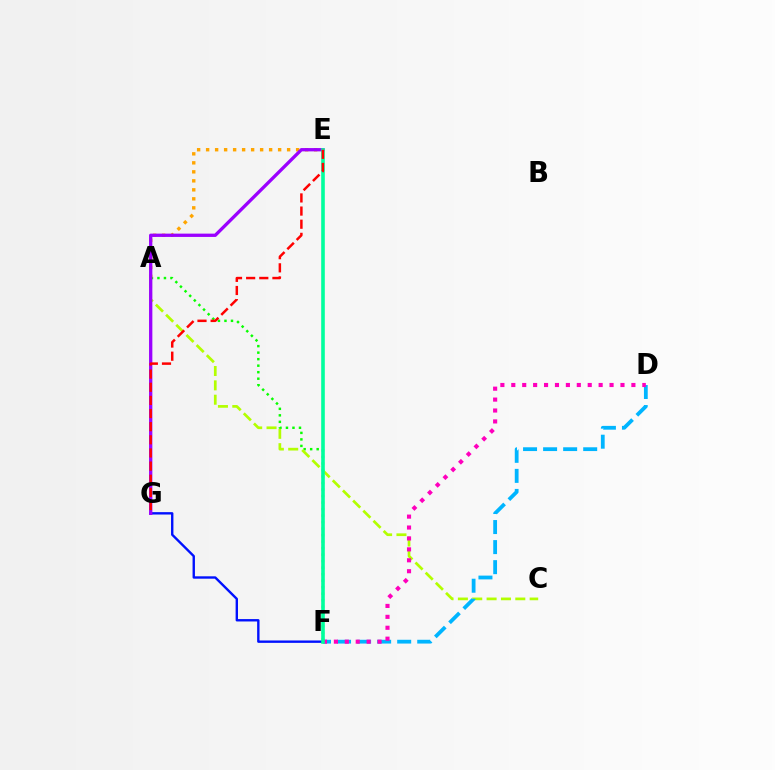{('A', 'F'): [{'color': '#08ff00', 'line_style': 'dotted', 'thickness': 1.77}], ('A', 'C'): [{'color': '#b3ff00', 'line_style': 'dashed', 'thickness': 1.95}], ('D', 'F'): [{'color': '#00b5ff', 'line_style': 'dashed', 'thickness': 2.72}, {'color': '#ff00bd', 'line_style': 'dotted', 'thickness': 2.97}], ('F', 'G'): [{'color': '#0010ff', 'line_style': 'solid', 'thickness': 1.72}], ('A', 'E'): [{'color': '#ffa500', 'line_style': 'dotted', 'thickness': 2.45}], ('E', 'G'): [{'color': '#9b00ff', 'line_style': 'solid', 'thickness': 2.38}, {'color': '#ff0000', 'line_style': 'dashed', 'thickness': 1.79}], ('E', 'F'): [{'color': '#00ff9d', 'line_style': 'solid', 'thickness': 2.6}]}